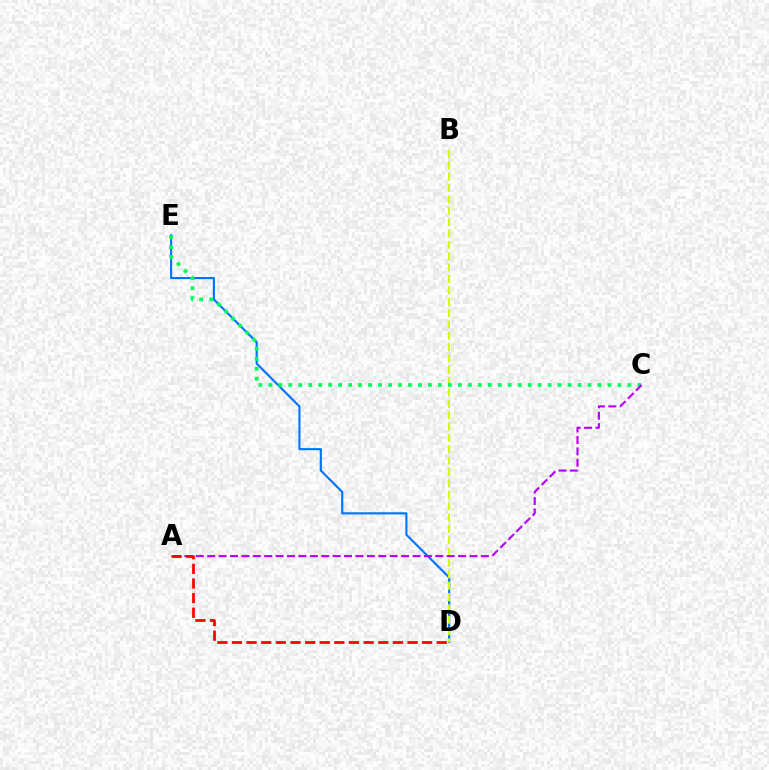{('D', 'E'): [{'color': '#0074ff', 'line_style': 'solid', 'thickness': 1.53}], ('B', 'D'): [{'color': '#d1ff00', 'line_style': 'dashed', 'thickness': 1.54}], ('C', 'E'): [{'color': '#00ff5c', 'line_style': 'dotted', 'thickness': 2.71}], ('A', 'C'): [{'color': '#b900ff', 'line_style': 'dashed', 'thickness': 1.55}], ('A', 'D'): [{'color': '#ff0000', 'line_style': 'dashed', 'thickness': 1.99}]}